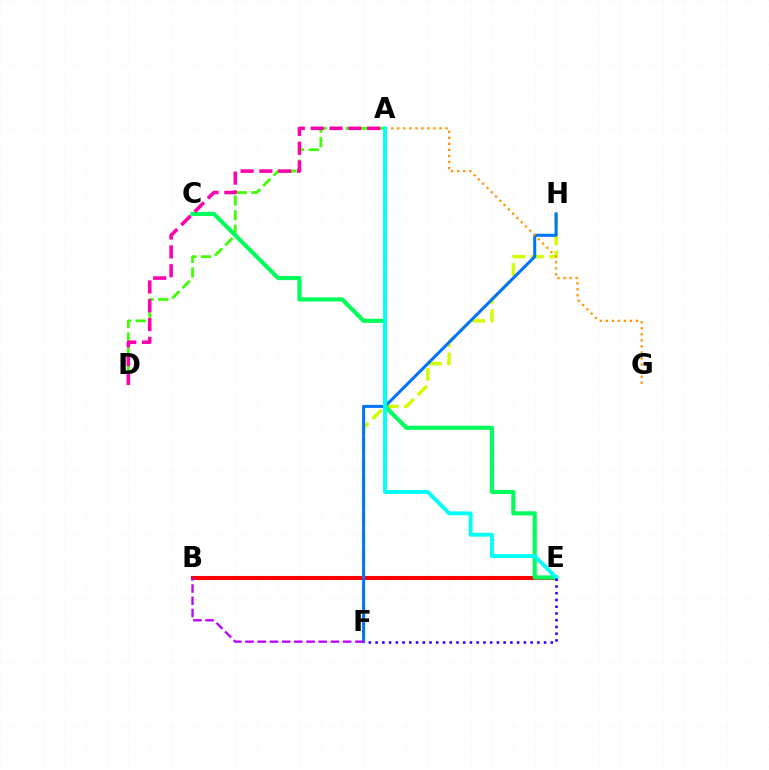{('F', 'H'): [{'color': '#d1ff00', 'line_style': 'dashed', 'thickness': 2.5}, {'color': '#0074ff', 'line_style': 'solid', 'thickness': 2.19}], ('B', 'E'): [{'color': '#ff0000', 'line_style': 'solid', 'thickness': 2.92}], ('B', 'F'): [{'color': '#b900ff', 'line_style': 'dashed', 'thickness': 1.66}], ('A', 'G'): [{'color': '#ff9400', 'line_style': 'dotted', 'thickness': 1.64}], ('A', 'D'): [{'color': '#3dff00', 'line_style': 'dashed', 'thickness': 1.98}, {'color': '#ff00ac', 'line_style': 'dashed', 'thickness': 2.56}], ('C', 'E'): [{'color': '#00ff5c', 'line_style': 'solid', 'thickness': 2.98}], ('A', 'E'): [{'color': '#00fff6', 'line_style': 'solid', 'thickness': 2.78}], ('E', 'F'): [{'color': '#2500ff', 'line_style': 'dotted', 'thickness': 1.83}]}